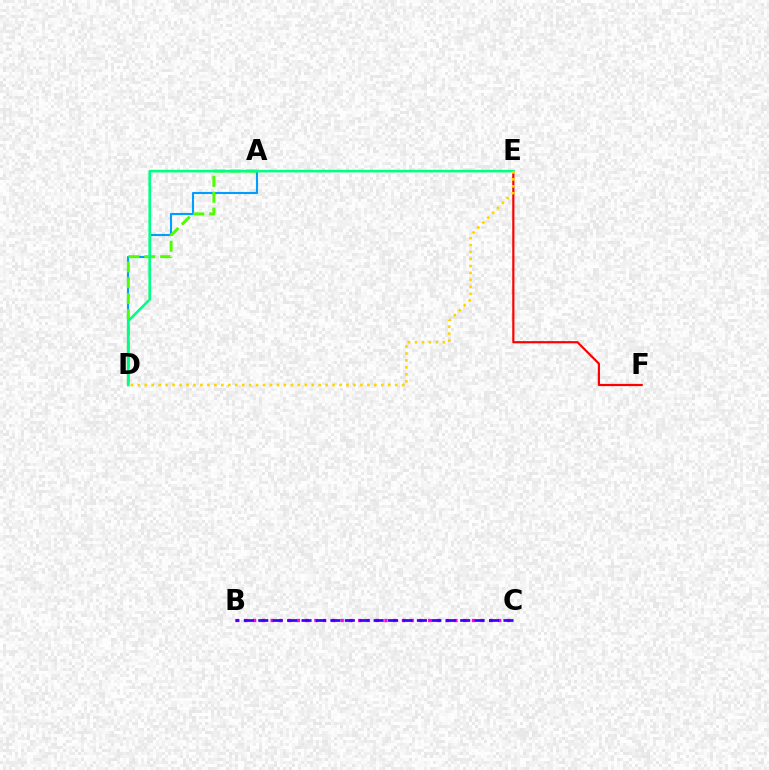{('E', 'F'): [{'color': '#ff0000', 'line_style': 'solid', 'thickness': 1.58}], ('B', 'C'): [{'color': '#ff00ed', 'line_style': 'dotted', 'thickness': 2.38}, {'color': '#3700ff', 'line_style': 'dashed', 'thickness': 1.96}], ('A', 'D'): [{'color': '#009eff', 'line_style': 'solid', 'thickness': 1.53}, {'color': '#4fff00', 'line_style': 'dashed', 'thickness': 2.15}], ('D', 'E'): [{'color': '#00ff86', 'line_style': 'solid', 'thickness': 1.88}, {'color': '#ffd500', 'line_style': 'dotted', 'thickness': 1.89}]}